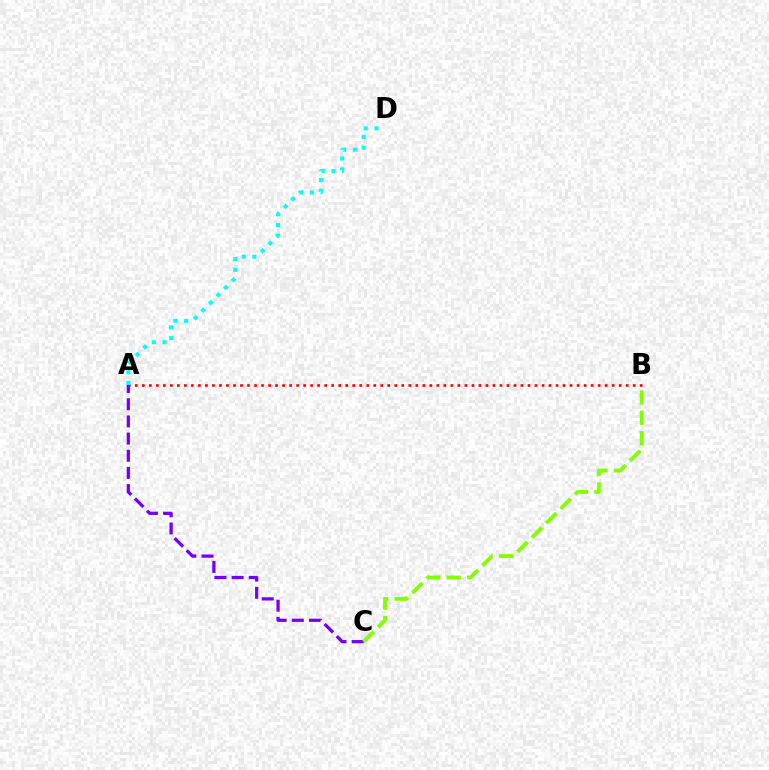{('A', 'B'): [{'color': '#ff0000', 'line_style': 'dotted', 'thickness': 1.91}], ('A', 'C'): [{'color': '#7200ff', 'line_style': 'dashed', 'thickness': 2.33}], ('A', 'D'): [{'color': '#00fff6', 'line_style': 'dotted', 'thickness': 2.92}], ('B', 'C'): [{'color': '#84ff00', 'line_style': 'dashed', 'thickness': 2.76}]}